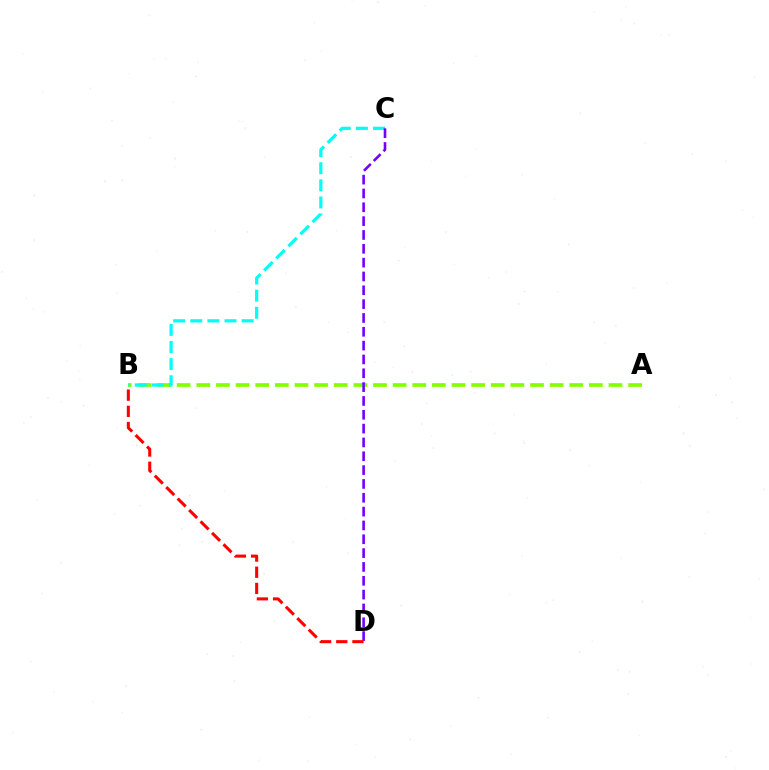{('A', 'B'): [{'color': '#84ff00', 'line_style': 'dashed', 'thickness': 2.67}], ('B', 'C'): [{'color': '#00fff6', 'line_style': 'dashed', 'thickness': 2.32}], ('C', 'D'): [{'color': '#7200ff', 'line_style': 'dashed', 'thickness': 1.88}], ('B', 'D'): [{'color': '#ff0000', 'line_style': 'dashed', 'thickness': 2.2}]}